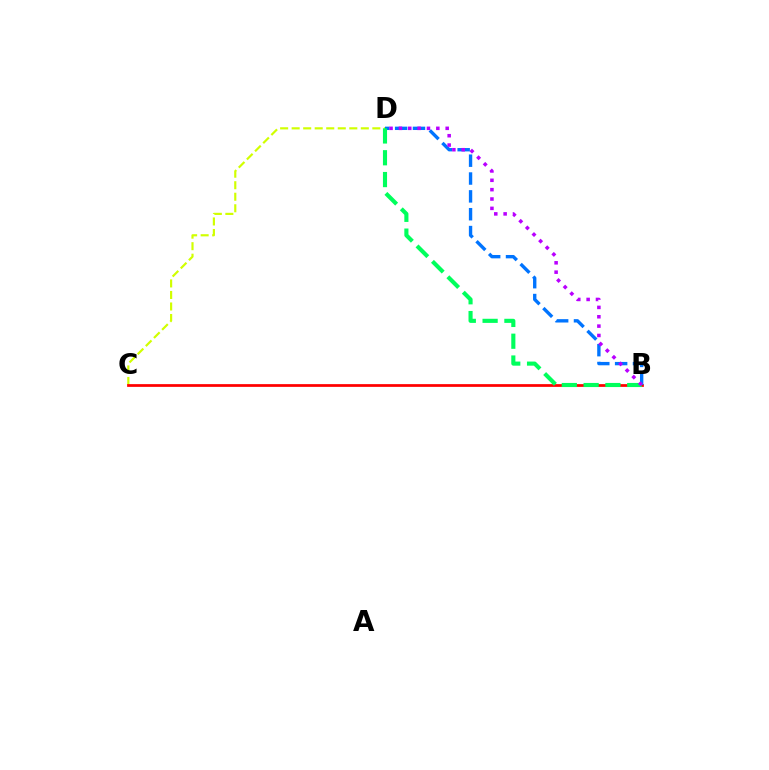{('C', 'D'): [{'color': '#d1ff00', 'line_style': 'dashed', 'thickness': 1.57}], ('B', 'C'): [{'color': '#ff0000', 'line_style': 'solid', 'thickness': 1.97}], ('B', 'D'): [{'color': '#0074ff', 'line_style': 'dashed', 'thickness': 2.42}, {'color': '#00ff5c', 'line_style': 'dashed', 'thickness': 2.96}, {'color': '#b900ff', 'line_style': 'dotted', 'thickness': 2.54}]}